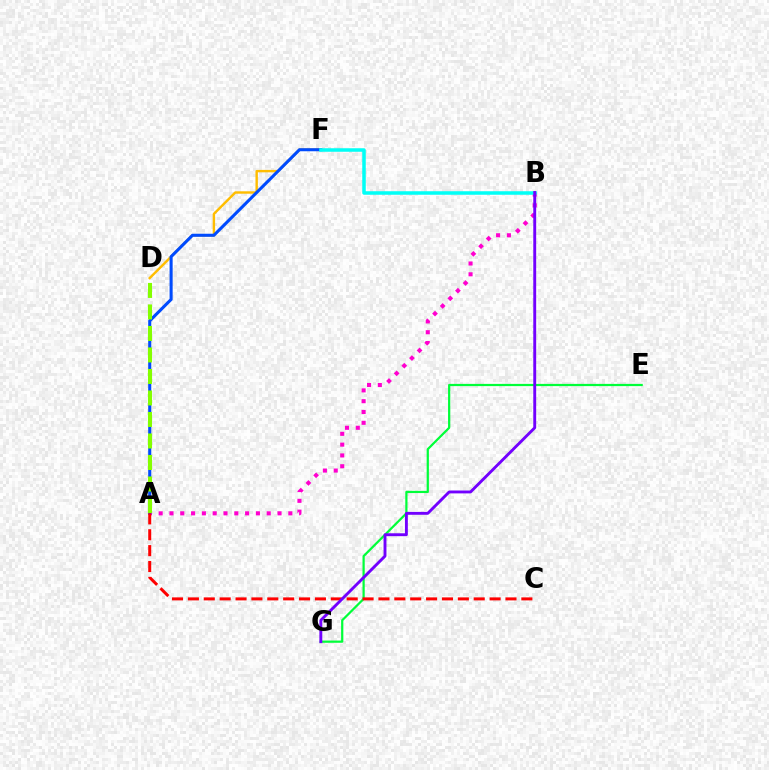{('A', 'B'): [{'color': '#ff00cf', 'line_style': 'dotted', 'thickness': 2.94}], ('D', 'F'): [{'color': '#ffbd00', 'line_style': 'solid', 'thickness': 1.73}], ('A', 'F'): [{'color': '#004bff', 'line_style': 'solid', 'thickness': 2.21}], ('E', 'G'): [{'color': '#00ff39', 'line_style': 'solid', 'thickness': 1.6}], ('B', 'F'): [{'color': '#00fff6', 'line_style': 'solid', 'thickness': 2.53}], ('A', 'C'): [{'color': '#ff0000', 'line_style': 'dashed', 'thickness': 2.16}], ('A', 'D'): [{'color': '#84ff00', 'line_style': 'dashed', 'thickness': 2.92}], ('B', 'G'): [{'color': '#7200ff', 'line_style': 'solid', 'thickness': 2.08}]}